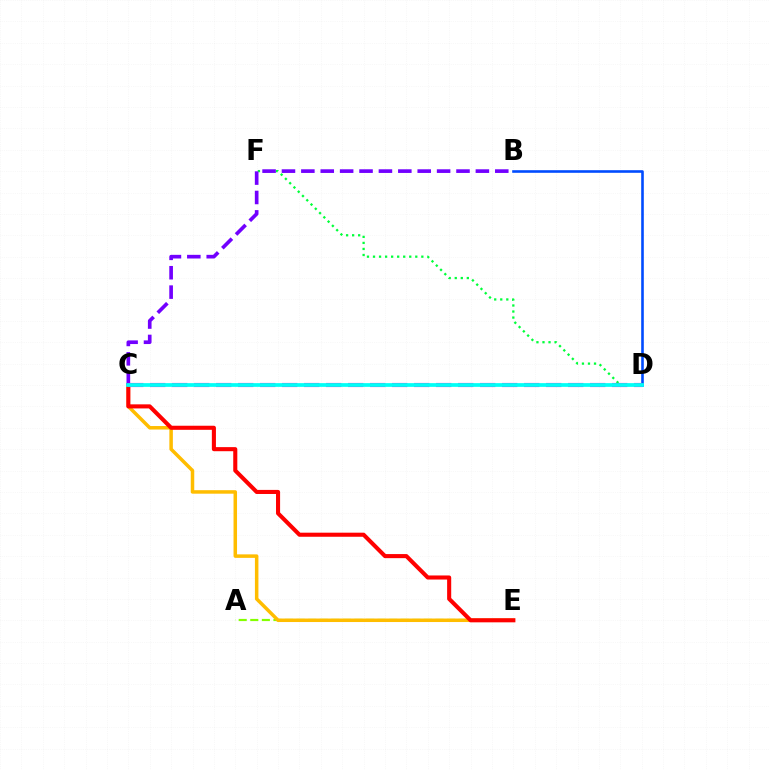{('A', 'E'): [{'color': '#84ff00', 'line_style': 'dashed', 'thickness': 1.57}], ('C', 'E'): [{'color': '#ffbd00', 'line_style': 'solid', 'thickness': 2.52}, {'color': '#ff0000', 'line_style': 'solid', 'thickness': 2.94}], ('D', 'F'): [{'color': '#00ff39', 'line_style': 'dotted', 'thickness': 1.64}], ('B', 'D'): [{'color': '#004bff', 'line_style': 'solid', 'thickness': 1.88}], ('B', 'C'): [{'color': '#7200ff', 'line_style': 'dashed', 'thickness': 2.63}], ('C', 'D'): [{'color': '#ff00cf', 'line_style': 'dashed', 'thickness': 2.99}, {'color': '#00fff6', 'line_style': 'solid', 'thickness': 2.68}]}